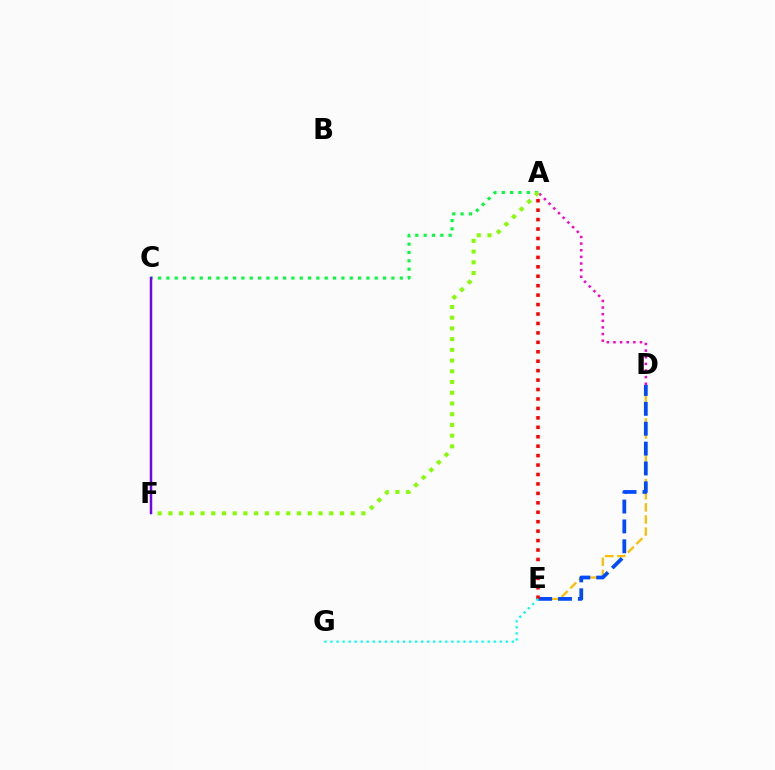{('D', 'E'): [{'color': '#ffbd00', 'line_style': 'dashed', 'thickness': 1.65}, {'color': '#004bff', 'line_style': 'dashed', 'thickness': 2.7}], ('A', 'C'): [{'color': '#00ff39', 'line_style': 'dotted', 'thickness': 2.26}], ('A', 'D'): [{'color': '#ff00cf', 'line_style': 'dotted', 'thickness': 1.8}], ('A', 'E'): [{'color': '#ff0000', 'line_style': 'dotted', 'thickness': 2.56}], ('A', 'F'): [{'color': '#84ff00', 'line_style': 'dotted', 'thickness': 2.91}], ('E', 'G'): [{'color': '#00fff6', 'line_style': 'dotted', 'thickness': 1.64}], ('C', 'F'): [{'color': '#7200ff', 'line_style': 'solid', 'thickness': 1.77}]}